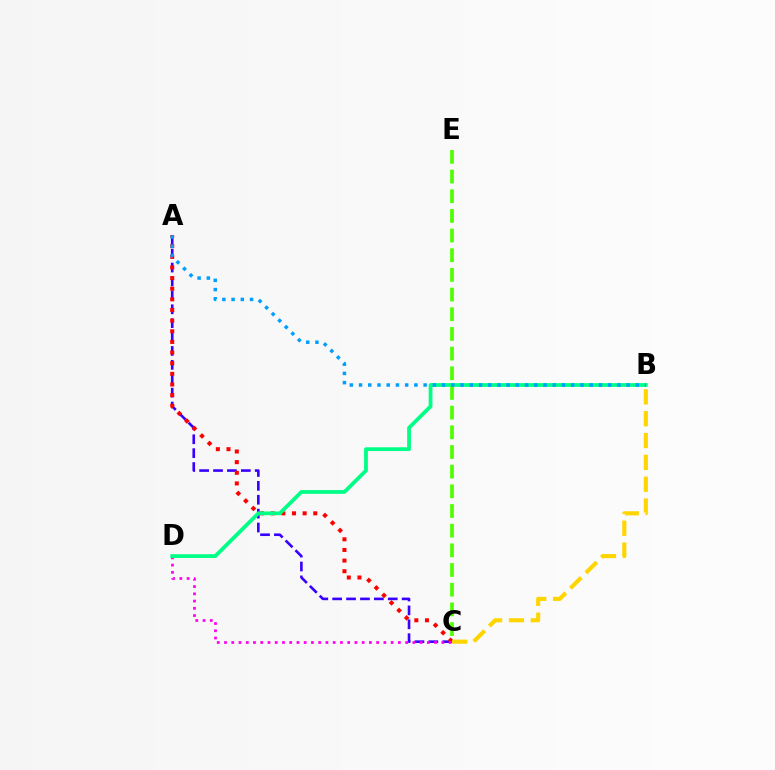{('A', 'C'): [{'color': '#3700ff', 'line_style': 'dashed', 'thickness': 1.89}, {'color': '#ff0000', 'line_style': 'dotted', 'thickness': 2.89}], ('C', 'D'): [{'color': '#ff00ed', 'line_style': 'dotted', 'thickness': 1.97}], ('B', 'C'): [{'color': '#ffd500', 'line_style': 'dashed', 'thickness': 2.97}], ('B', 'D'): [{'color': '#00ff86', 'line_style': 'solid', 'thickness': 2.72}], ('C', 'E'): [{'color': '#4fff00', 'line_style': 'dashed', 'thickness': 2.67}], ('A', 'B'): [{'color': '#009eff', 'line_style': 'dotted', 'thickness': 2.51}]}